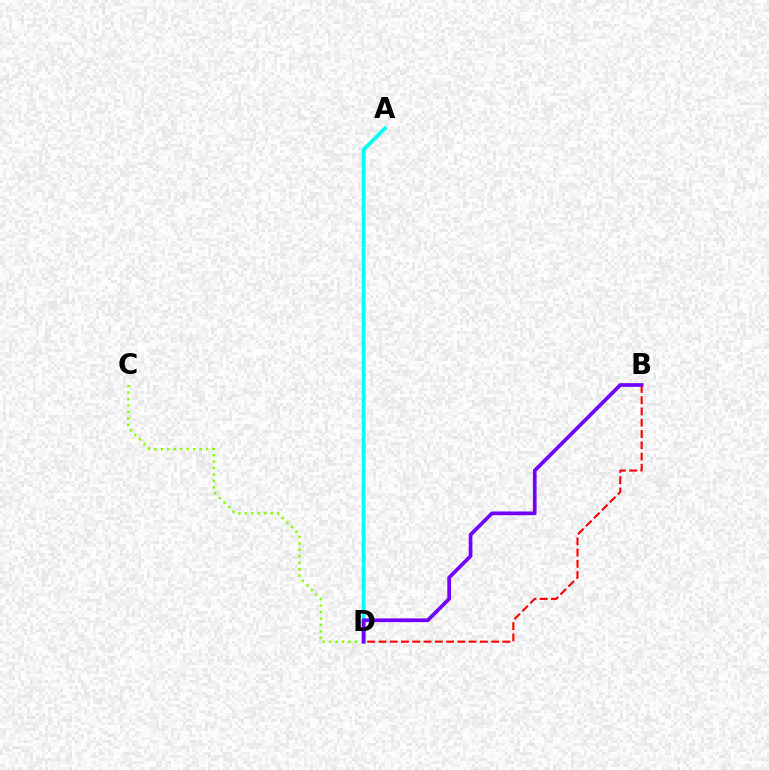{('A', 'D'): [{'color': '#00fff6', 'line_style': 'solid', 'thickness': 2.75}], ('C', 'D'): [{'color': '#84ff00', 'line_style': 'dotted', 'thickness': 1.76}], ('B', 'D'): [{'color': '#ff0000', 'line_style': 'dashed', 'thickness': 1.53}, {'color': '#7200ff', 'line_style': 'solid', 'thickness': 2.67}]}